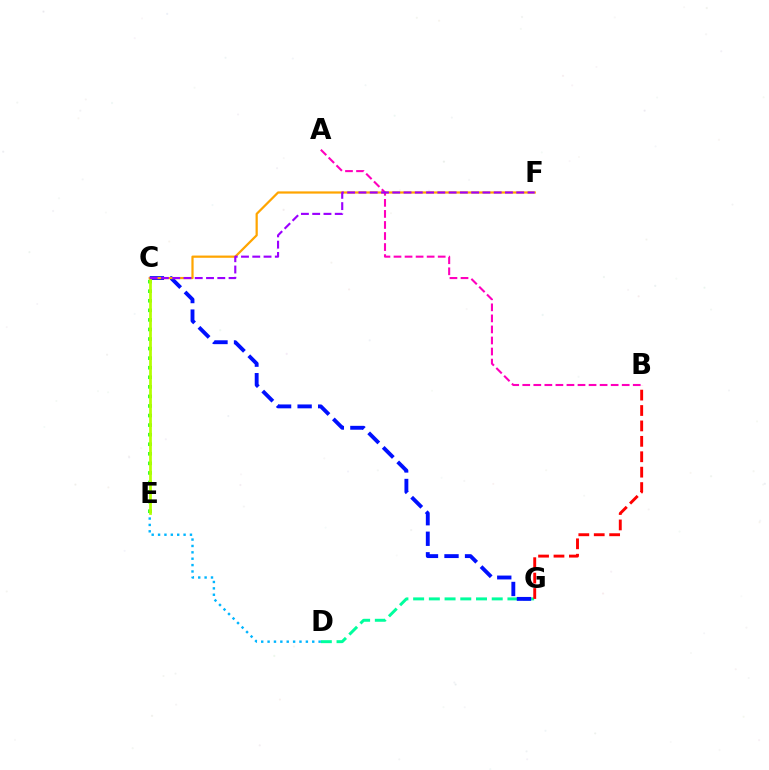{('D', 'G'): [{'color': '#00ff9d', 'line_style': 'dashed', 'thickness': 2.14}], ('B', 'G'): [{'color': '#ff0000', 'line_style': 'dashed', 'thickness': 2.09}], ('C', 'G'): [{'color': '#0010ff', 'line_style': 'dashed', 'thickness': 2.79}], ('C', 'E'): [{'color': '#08ff00', 'line_style': 'dotted', 'thickness': 2.6}, {'color': '#b3ff00', 'line_style': 'solid', 'thickness': 1.97}], ('D', 'E'): [{'color': '#00b5ff', 'line_style': 'dotted', 'thickness': 1.73}], ('C', 'F'): [{'color': '#ffa500', 'line_style': 'solid', 'thickness': 1.61}, {'color': '#9b00ff', 'line_style': 'dashed', 'thickness': 1.53}], ('A', 'B'): [{'color': '#ff00bd', 'line_style': 'dashed', 'thickness': 1.5}]}